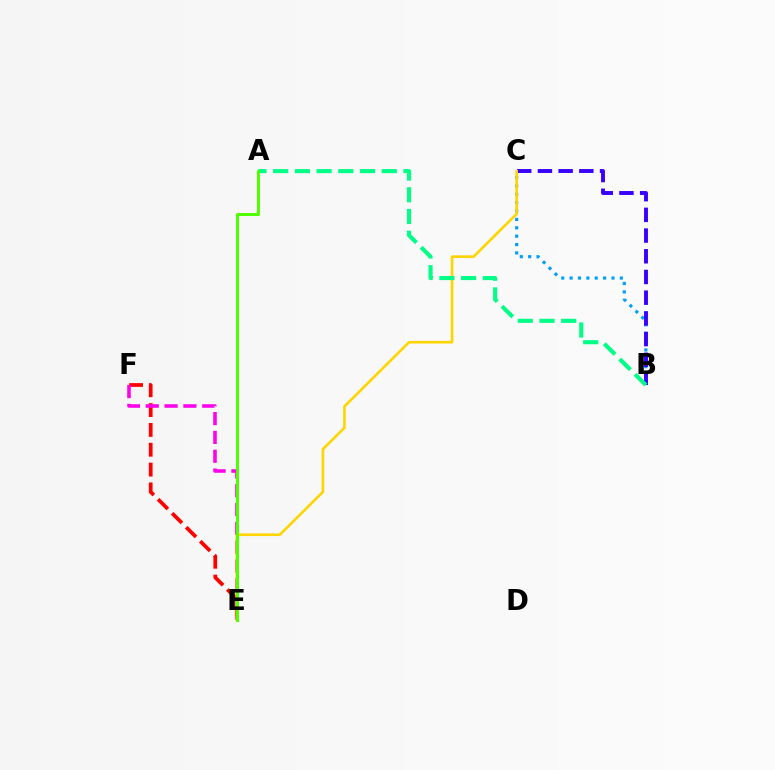{('B', 'C'): [{'color': '#009eff', 'line_style': 'dotted', 'thickness': 2.28}, {'color': '#3700ff', 'line_style': 'dashed', 'thickness': 2.81}], ('E', 'F'): [{'color': '#ff0000', 'line_style': 'dashed', 'thickness': 2.69}, {'color': '#ff00ed', 'line_style': 'dashed', 'thickness': 2.56}], ('C', 'E'): [{'color': '#ffd500', 'line_style': 'solid', 'thickness': 1.89}], ('A', 'B'): [{'color': '#00ff86', 'line_style': 'dashed', 'thickness': 2.95}], ('A', 'E'): [{'color': '#4fff00', 'line_style': 'solid', 'thickness': 2.13}]}